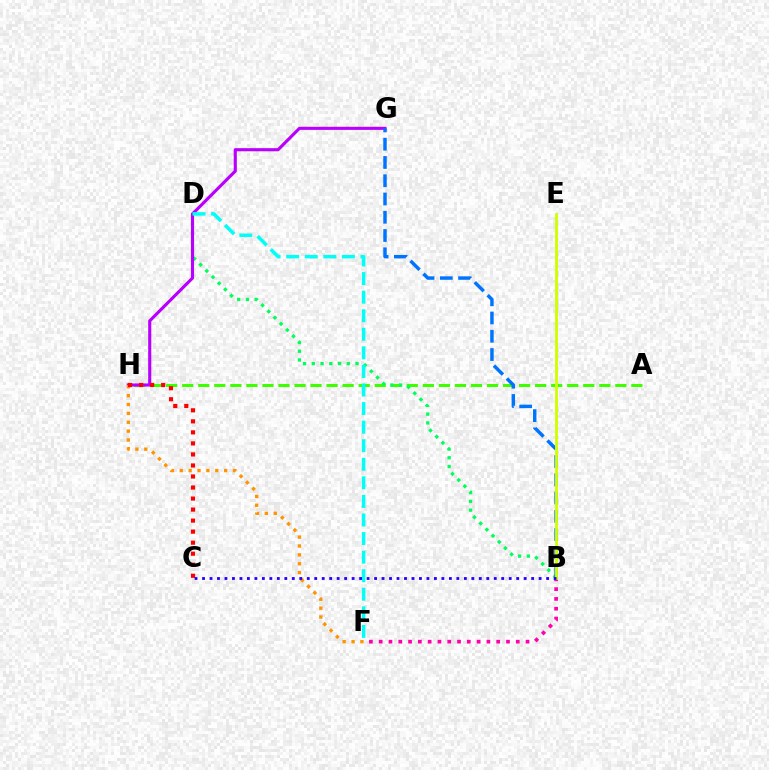{('A', 'H'): [{'color': '#3dff00', 'line_style': 'dashed', 'thickness': 2.18}], ('B', 'F'): [{'color': '#ff00ac', 'line_style': 'dotted', 'thickness': 2.66}], ('B', 'D'): [{'color': '#00ff5c', 'line_style': 'dotted', 'thickness': 2.38}], ('G', 'H'): [{'color': '#b900ff', 'line_style': 'solid', 'thickness': 2.24}], ('B', 'G'): [{'color': '#0074ff', 'line_style': 'dashed', 'thickness': 2.48}], ('F', 'H'): [{'color': '#ff9400', 'line_style': 'dotted', 'thickness': 2.41}], ('C', 'H'): [{'color': '#ff0000', 'line_style': 'dotted', 'thickness': 3.0}], ('B', 'E'): [{'color': '#d1ff00', 'line_style': 'solid', 'thickness': 2.04}], ('D', 'F'): [{'color': '#00fff6', 'line_style': 'dashed', 'thickness': 2.52}], ('B', 'C'): [{'color': '#2500ff', 'line_style': 'dotted', 'thickness': 2.03}]}